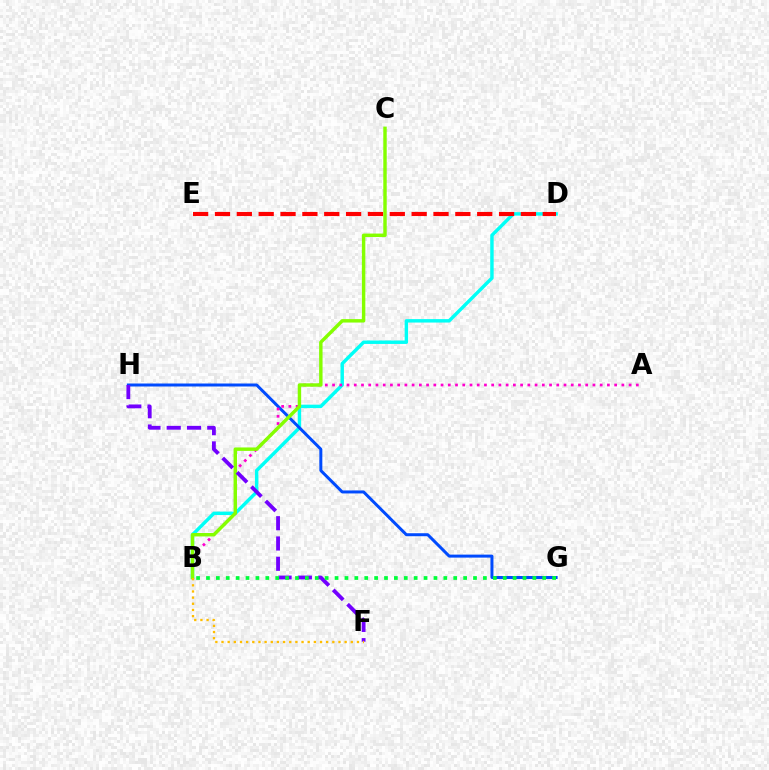{('B', 'D'): [{'color': '#00fff6', 'line_style': 'solid', 'thickness': 2.47}], ('G', 'H'): [{'color': '#004bff', 'line_style': 'solid', 'thickness': 2.16}], ('A', 'B'): [{'color': '#ff00cf', 'line_style': 'dotted', 'thickness': 1.97}], ('B', 'C'): [{'color': '#84ff00', 'line_style': 'solid', 'thickness': 2.47}], ('F', 'H'): [{'color': '#7200ff', 'line_style': 'dashed', 'thickness': 2.75}], ('B', 'G'): [{'color': '#00ff39', 'line_style': 'dotted', 'thickness': 2.69}], ('D', 'E'): [{'color': '#ff0000', 'line_style': 'dashed', 'thickness': 2.97}], ('B', 'F'): [{'color': '#ffbd00', 'line_style': 'dotted', 'thickness': 1.67}]}